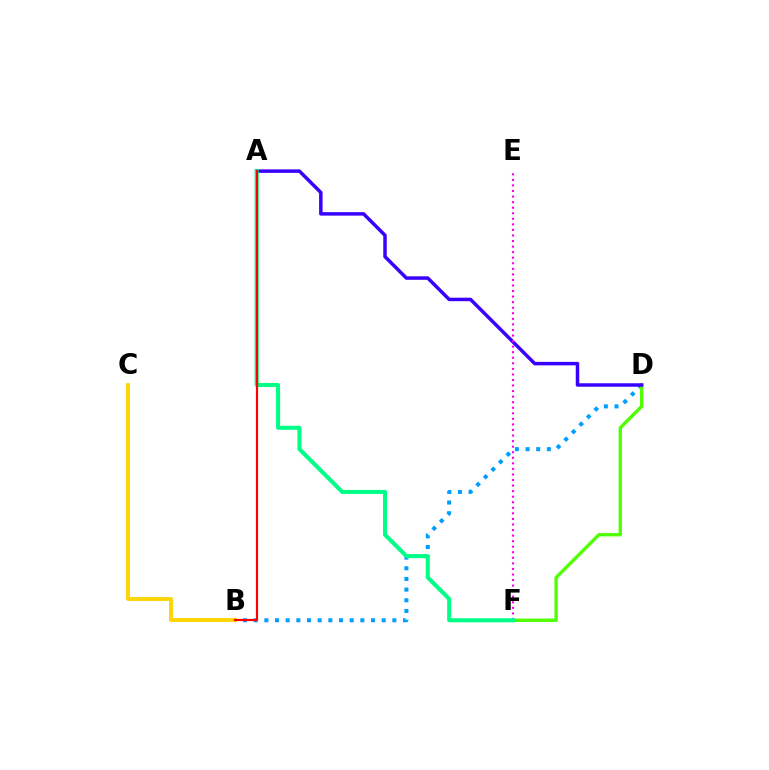{('B', 'D'): [{'color': '#009eff', 'line_style': 'dotted', 'thickness': 2.9}], ('B', 'C'): [{'color': '#ffd500', 'line_style': 'solid', 'thickness': 2.78}], ('D', 'F'): [{'color': '#4fff00', 'line_style': 'solid', 'thickness': 2.41}], ('A', 'D'): [{'color': '#3700ff', 'line_style': 'solid', 'thickness': 2.51}], ('E', 'F'): [{'color': '#ff00ed', 'line_style': 'dotted', 'thickness': 1.51}], ('A', 'F'): [{'color': '#00ff86', 'line_style': 'solid', 'thickness': 2.91}], ('A', 'B'): [{'color': '#ff0000', 'line_style': 'solid', 'thickness': 1.57}]}